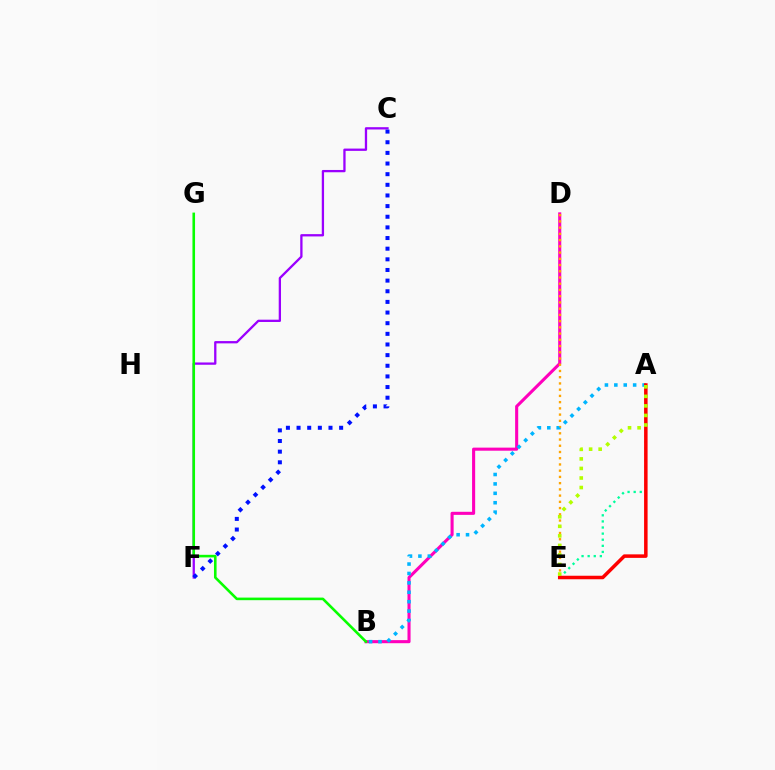{('B', 'D'): [{'color': '#ff00bd', 'line_style': 'solid', 'thickness': 2.22}], ('A', 'E'): [{'color': '#00ff9d', 'line_style': 'dotted', 'thickness': 1.66}, {'color': '#ff0000', 'line_style': 'solid', 'thickness': 2.53}, {'color': '#b3ff00', 'line_style': 'dotted', 'thickness': 2.59}], ('C', 'F'): [{'color': '#9b00ff', 'line_style': 'solid', 'thickness': 1.65}, {'color': '#0010ff', 'line_style': 'dotted', 'thickness': 2.89}], ('D', 'E'): [{'color': '#ffa500', 'line_style': 'dotted', 'thickness': 1.69}], ('A', 'B'): [{'color': '#00b5ff', 'line_style': 'dotted', 'thickness': 2.56}], ('B', 'G'): [{'color': '#08ff00', 'line_style': 'solid', 'thickness': 1.87}]}